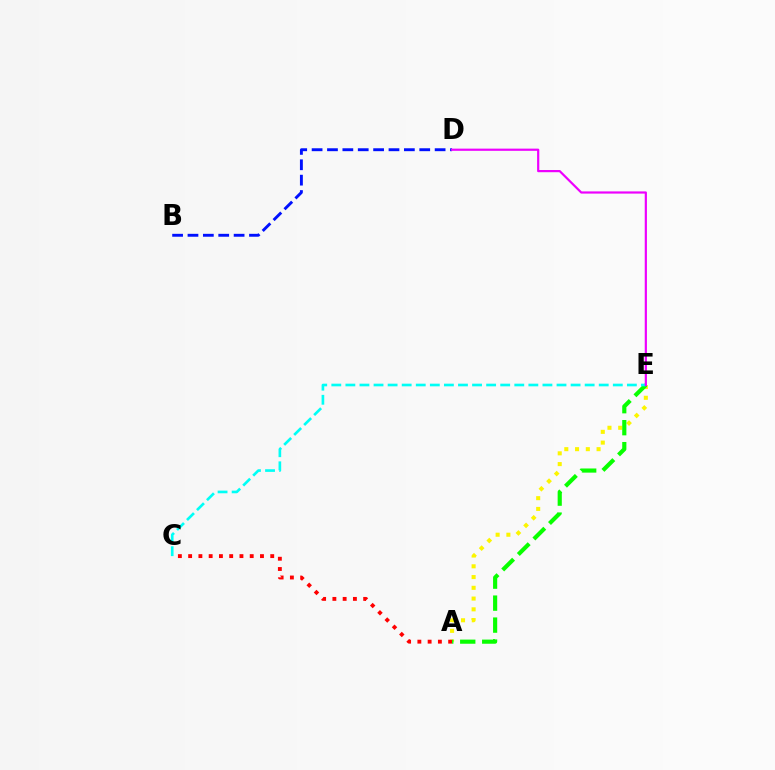{('A', 'E'): [{'color': '#fcf500', 'line_style': 'dotted', 'thickness': 2.92}, {'color': '#08ff00', 'line_style': 'dashed', 'thickness': 2.99}], ('B', 'D'): [{'color': '#0010ff', 'line_style': 'dashed', 'thickness': 2.09}], ('A', 'C'): [{'color': '#ff0000', 'line_style': 'dotted', 'thickness': 2.79}], ('C', 'E'): [{'color': '#00fff6', 'line_style': 'dashed', 'thickness': 1.91}], ('D', 'E'): [{'color': '#ee00ff', 'line_style': 'solid', 'thickness': 1.58}]}